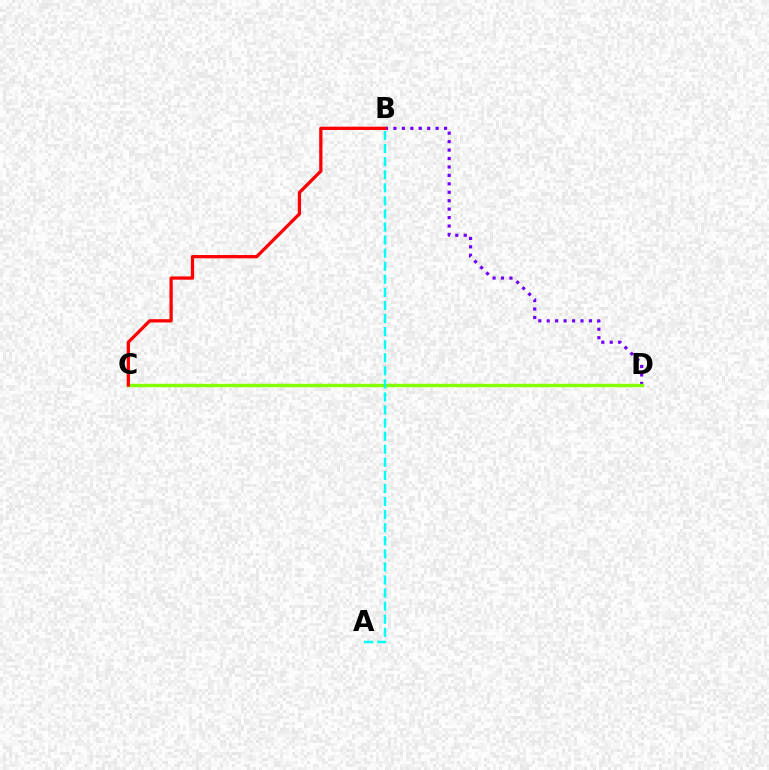{('B', 'D'): [{'color': '#7200ff', 'line_style': 'dotted', 'thickness': 2.29}], ('C', 'D'): [{'color': '#84ff00', 'line_style': 'solid', 'thickness': 2.48}], ('A', 'B'): [{'color': '#00fff6', 'line_style': 'dashed', 'thickness': 1.78}], ('B', 'C'): [{'color': '#ff0000', 'line_style': 'solid', 'thickness': 2.35}]}